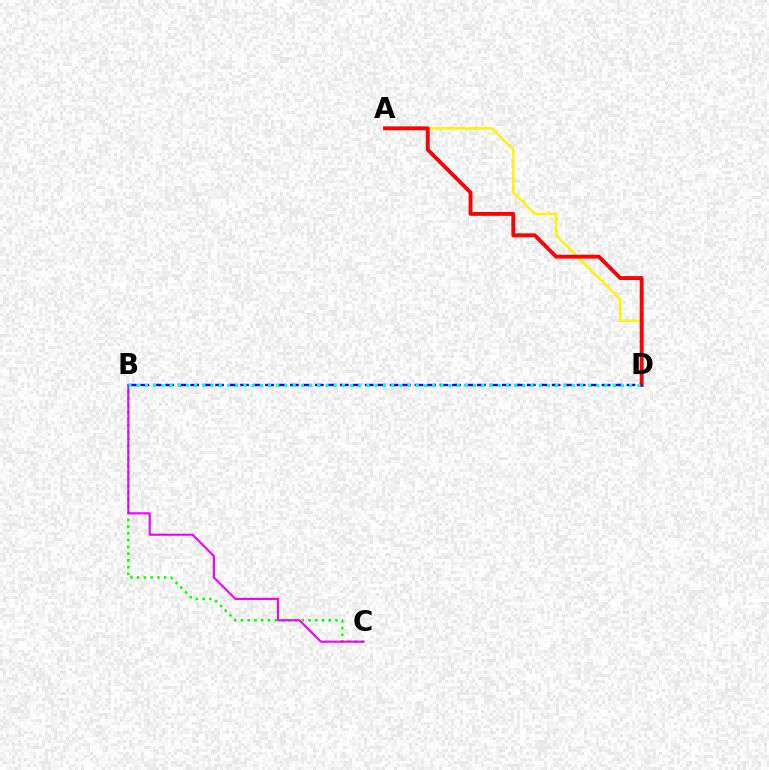{('A', 'D'): [{'color': '#fcf500', 'line_style': 'solid', 'thickness': 1.79}, {'color': '#ff0000', 'line_style': 'solid', 'thickness': 2.79}], ('B', 'C'): [{'color': '#08ff00', 'line_style': 'dotted', 'thickness': 1.83}, {'color': '#ee00ff', 'line_style': 'solid', 'thickness': 1.53}], ('B', 'D'): [{'color': '#0010ff', 'line_style': 'dashed', 'thickness': 1.69}, {'color': '#00fff6', 'line_style': 'dotted', 'thickness': 2.23}]}